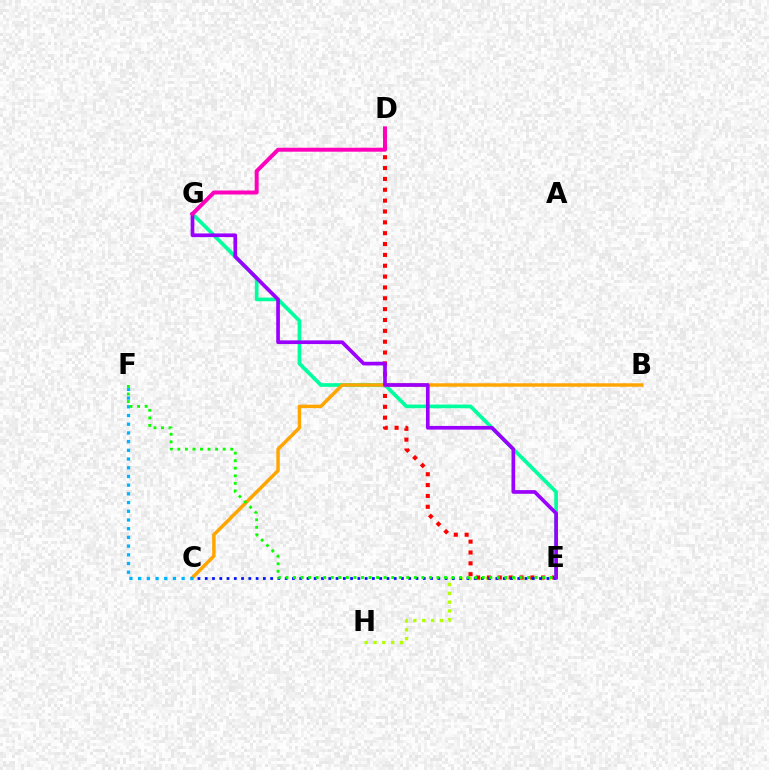{('E', 'H'): [{'color': '#b3ff00', 'line_style': 'dotted', 'thickness': 2.4}], ('D', 'E'): [{'color': '#ff0000', 'line_style': 'dotted', 'thickness': 2.95}], ('E', 'G'): [{'color': '#00ff9d', 'line_style': 'solid', 'thickness': 2.65}, {'color': '#9b00ff', 'line_style': 'solid', 'thickness': 2.65}], ('B', 'C'): [{'color': '#ffa500', 'line_style': 'solid', 'thickness': 2.49}], ('C', 'F'): [{'color': '#00b5ff', 'line_style': 'dotted', 'thickness': 2.37}], ('C', 'E'): [{'color': '#0010ff', 'line_style': 'dotted', 'thickness': 1.97}], ('D', 'G'): [{'color': '#ff00bd', 'line_style': 'solid', 'thickness': 2.85}], ('E', 'F'): [{'color': '#08ff00', 'line_style': 'dotted', 'thickness': 2.05}]}